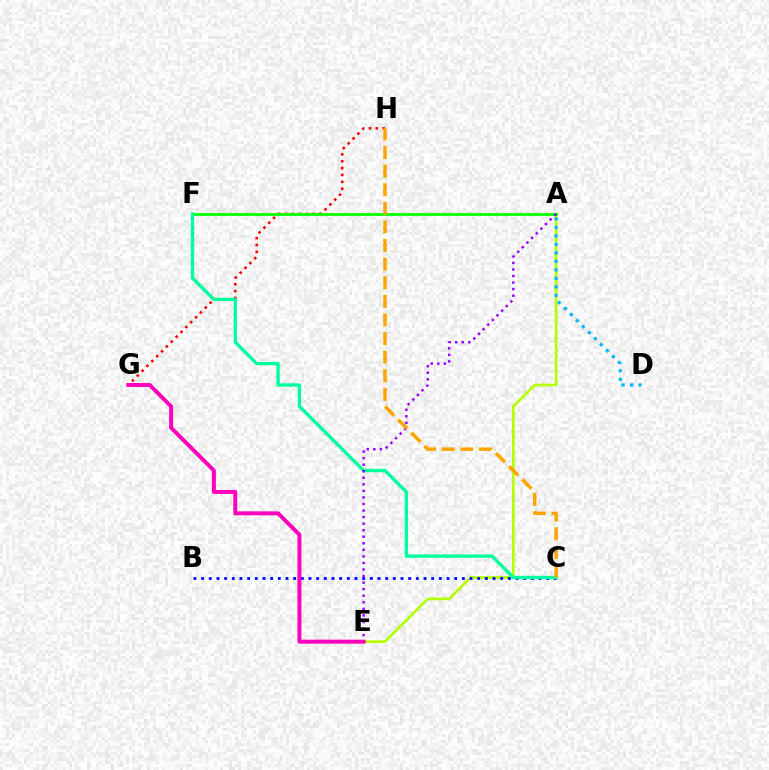{('A', 'E'): [{'color': '#b3ff00', 'line_style': 'solid', 'thickness': 1.93}, {'color': '#9b00ff', 'line_style': 'dotted', 'thickness': 1.78}], ('B', 'C'): [{'color': '#0010ff', 'line_style': 'dotted', 'thickness': 2.08}], ('A', 'D'): [{'color': '#00b5ff', 'line_style': 'dotted', 'thickness': 2.31}], ('G', 'H'): [{'color': '#ff0000', 'line_style': 'dotted', 'thickness': 1.87}], ('A', 'F'): [{'color': '#08ff00', 'line_style': 'solid', 'thickness': 2.04}], ('C', 'F'): [{'color': '#00ff9d', 'line_style': 'solid', 'thickness': 2.42}], ('C', 'H'): [{'color': '#ffa500', 'line_style': 'dashed', 'thickness': 2.53}], ('E', 'G'): [{'color': '#ff00bd', 'line_style': 'solid', 'thickness': 2.86}]}